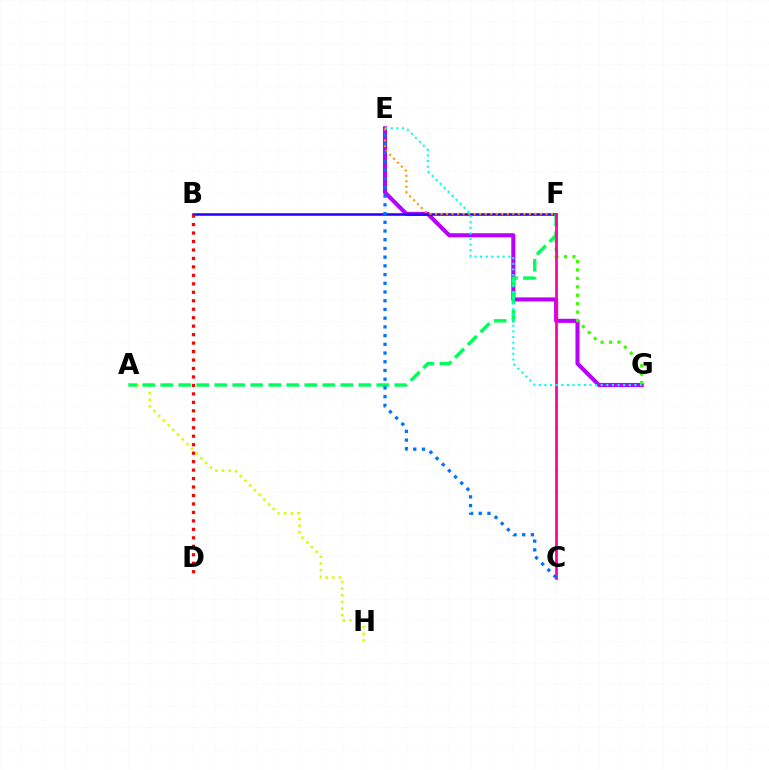{('A', 'H'): [{'color': '#d1ff00', 'line_style': 'dotted', 'thickness': 1.81}], ('E', 'G'): [{'color': '#b900ff', 'line_style': 'solid', 'thickness': 2.94}, {'color': '#00fff6', 'line_style': 'dotted', 'thickness': 1.53}], ('F', 'G'): [{'color': '#3dff00', 'line_style': 'dotted', 'thickness': 2.29}], ('B', 'F'): [{'color': '#2500ff', 'line_style': 'solid', 'thickness': 1.83}], ('B', 'D'): [{'color': '#ff0000', 'line_style': 'dotted', 'thickness': 2.3}], ('A', 'F'): [{'color': '#00ff5c', 'line_style': 'dashed', 'thickness': 2.45}], ('E', 'F'): [{'color': '#ff9400', 'line_style': 'dotted', 'thickness': 1.5}], ('C', 'F'): [{'color': '#ff00ac', 'line_style': 'solid', 'thickness': 1.99}], ('C', 'E'): [{'color': '#0074ff', 'line_style': 'dotted', 'thickness': 2.37}]}